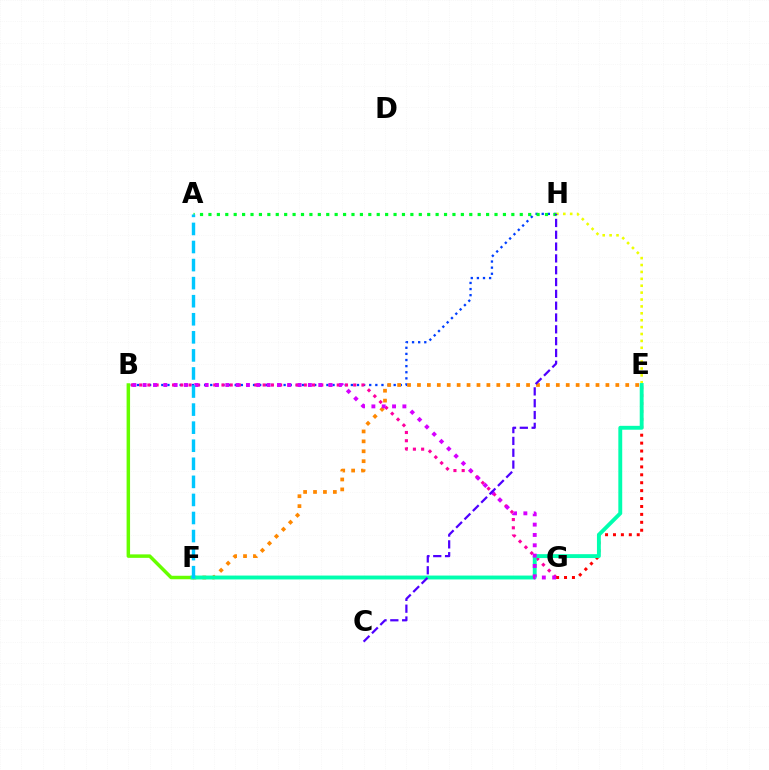{('E', 'H'): [{'color': '#eeff00', 'line_style': 'dotted', 'thickness': 1.87}], ('B', 'H'): [{'color': '#003fff', 'line_style': 'dotted', 'thickness': 1.66}], ('E', 'F'): [{'color': '#ff8800', 'line_style': 'dotted', 'thickness': 2.69}, {'color': '#00ffaf', 'line_style': 'solid', 'thickness': 2.79}], ('B', 'G'): [{'color': '#ff00a0', 'line_style': 'dotted', 'thickness': 2.24}, {'color': '#d600ff', 'line_style': 'dotted', 'thickness': 2.81}], ('A', 'H'): [{'color': '#00ff27', 'line_style': 'dotted', 'thickness': 2.29}], ('B', 'F'): [{'color': '#66ff00', 'line_style': 'solid', 'thickness': 2.5}], ('E', 'G'): [{'color': '#ff0000', 'line_style': 'dotted', 'thickness': 2.15}], ('A', 'F'): [{'color': '#00c7ff', 'line_style': 'dashed', 'thickness': 2.45}], ('C', 'H'): [{'color': '#4f00ff', 'line_style': 'dashed', 'thickness': 1.61}]}